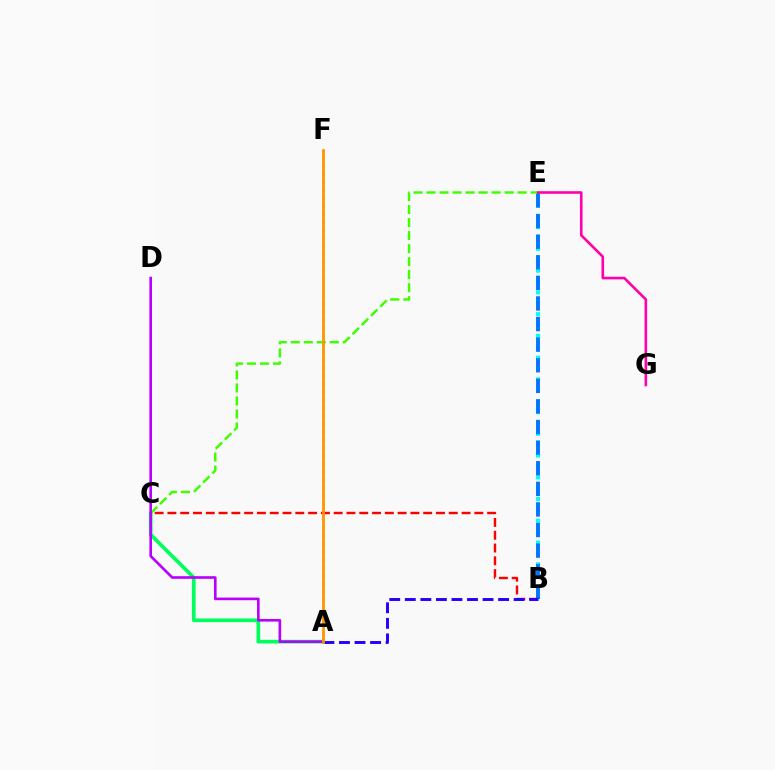{('A', 'F'): [{'color': '#d1ff00', 'line_style': 'dotted', 'thickness': 2.19}, {'color': '#ff9400', 'line_style': 'solid', 'thickness': 1.98}], ('B', 'E'): [{'color': '#00fff6', 'line_style': 'dotted', 'thickness': 2.96}, {'color': '#0074ff', 'line_style': 'dashed', 'thickness': 2.8}], ('A', 'C'): [{'color': '#00ff5c', 'line_style': 'solid', 'thickness': 2.65}], ('C', 'E'): [{'color': '#3dff00', 'line_style': 'dashed', 'thickness': 1.77}], ('B', 'C'): [{'color': '#ff0000', 'line_style': 'dashed', 'thickness': 1.74}], ('E', 'G'): [{'color': '#ff00ac', 'line_style': 'solid', 'thickness': 1.87}], ('A', 'B'): [{'color': '#2500ff', 'line_style': 'dashed', 'thickness': 2.11}], ('A', 'D'): [{'color': '#b900ff', 'line_style': 'solid', 'thickness': 1.89}]}